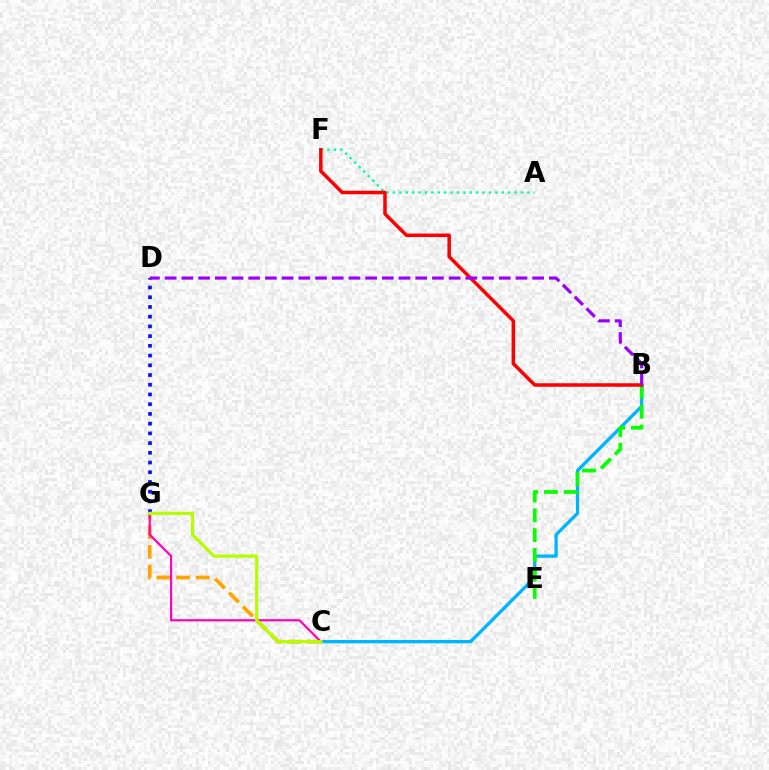{('A', 'F'): [{'color': '#00ff9d', 'line_style': 'dotted', 'thickness': 1.74}], ('C', 'G'): [{'color': '#ffa500', 'line_style': 'dashed', 'thickness': 2.67}, {'color': '#ff00bd', 'line_style': 'solid', 'thickness': 1.57}, {'color': '#b3ff00', 'line_style': 'solid', 'thickness': 2.3}], ('B', 'C'): [{'color': '#00b5ff', 'line_style': 'solid', 'thickness': 2.37}], ('D', 'G'): [{'color': '#0010ff', 'line_style': 'dotted', 'thickness': 2.64}], ('B', 'E'): [{'color': '#08ff00', 'line_style': 'dashed', 'thickness': 2.69}], ('B', 'F'): [{'color': '#ff0000', 'line_style': 'solid', 'thickness': 2.52}], ('B', 'D'): [{'color': '#9b00ff', 'line_style': 'dashed', 'thickness': 2.27}]}